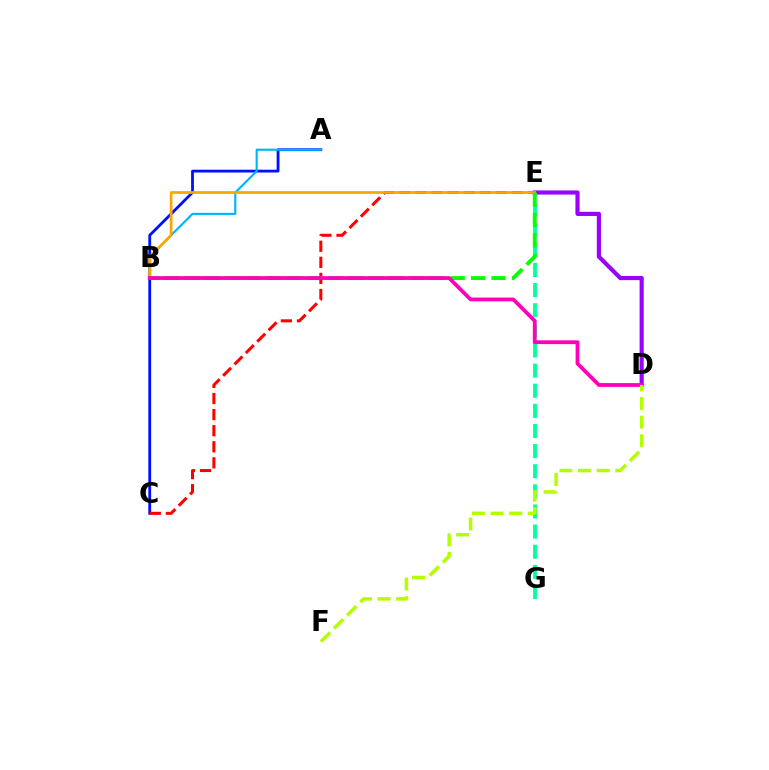{('A', 'C'): [{'color': '#0010ff', 'line_style': 'solid', 'thickness': 2.02}], ('D', 'E'): [{'color': '#9b00ff', 'line_style': 'solid', 'thickness': 2.99}], ('C', 'E'): [{'color': '#ff0000', 'line_style': 'dashed', 'thickness': 2.18}], ('E', 'G'): [{'color': '#00ff9d', 'line_style': 'dashed', 'thickness': 2.73}], ('A', 'B'): [{'color': '#00b5ff', 'line_style': 'solid', 'thickness': 1.55}], ('B', 'E'): [{'color': '#ffa500', 'line_style': 'solid', 'thickness': 1.95}, {'color': '#08ff00', 'line_style': 'dashed', 'thickness': 2.77}], ('B', 'D'): [{'color': '#ff00bd', 'line_style': 'solid', 'thickness': 2.73}], ('D', 'F'): [{'color': '#b3ff00', 'line_style': 'dashed', 'thickness': 2.53}]}